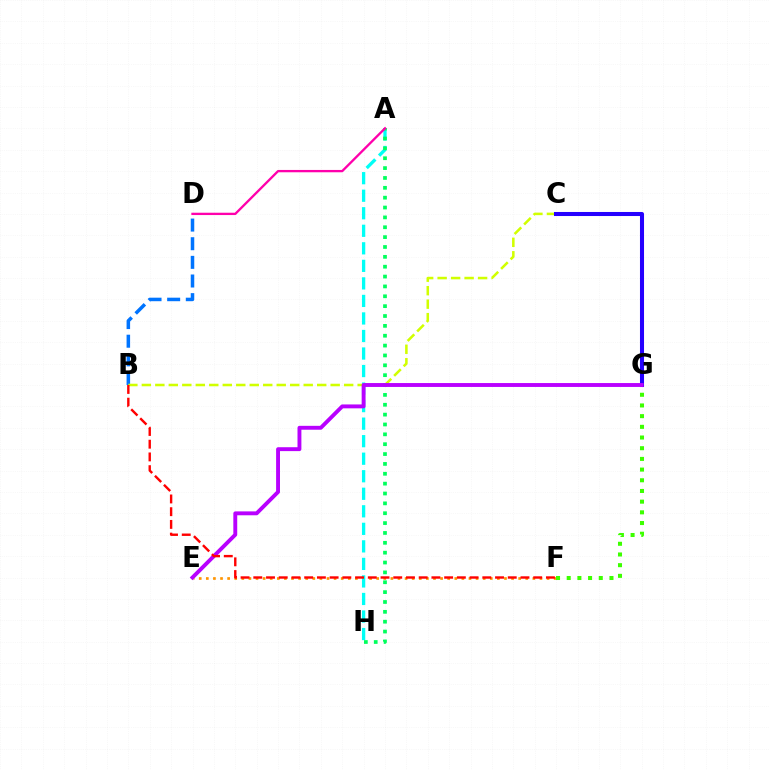{('E', 'F'): [{'color': '#ff9400', 'line_style': 'dotted', 'thickness': 1.93}], ('B', 'D'): [{'color': '#0074ff', 'line_style': 'dashed', 'thickness': 2.53}], ('A', 'H'): [{'color': '#00fff6', 'line_style': 'dashed', 'thickness': 2.38}, {'color': '#00ff5c', 'line_style': 'dotted', 'thickness': 2.68}], ('A', 'D'): [{'color': '#ff00ac', 'line_style': 'solid', 'thickness': 1.67}], ('B', 'C'): [{'color': '#d1ff00', 'line_style': 'dashed', 'thickness': 1.83}], ('F', 'G'): [{'color': '#3dff00', 'line_style': 'dotted', 'thickness': 2.9}], ('C', 'G'): [{'color': '#2500ff', 'line_style': 'solid', 'thickness': 2.92}], ('E', 'G'): [{'color': '#b900ff', 'line_style': 'solid', 'thickness': 2.8}], ('B', 'F'): [{'color': '#ff0000', 'line_style': 'dashed', 'thickness': 1.73}]}